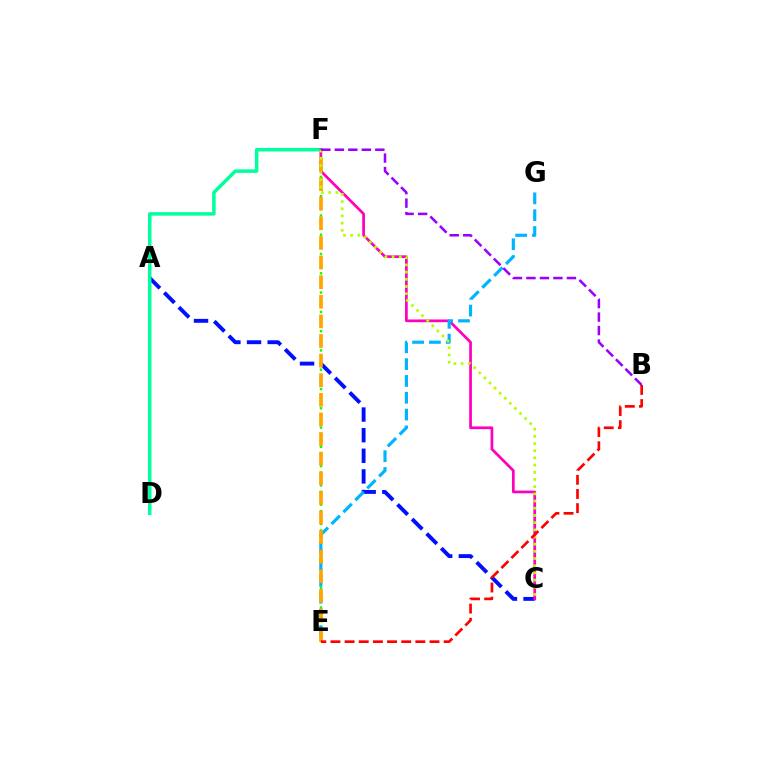{('A', 'C'): [{'color': '#0010ff', 'line_style': 'dashed', 'thickness': 2.8}], ('D', 'F'): [{'color': '#00ff9d', 'line_style': 'solid', 'thickness': 2.51}], ('E', 'F'): [{'color': '#08ff00', 'line_style': 'dotted', 'thickness': 1.75}, {'color': '#ffa500', 'line_style': 'dashed', 'thickness': 2.66}], ('C', 'F'): [{'color': '#ff00bd', 'line_style': 'solid', 'thickness': 1.96}, {'color': '#b3ff00', 'line_style': 'dotted', 'thickness': 1.95}], ('E', 'G'): [{'color': '#00b5ff', 'line_style': 'dashed', 'thickness': 2.28}], ('B', 'E'): [{'color': '#ff0000', 'line_style': 'dashed', 'thickness': 1.92}], ('B', 'F'): [{'color': '#9b00ff', 'line_style': 'dashed', 'thickness': 1.83}]}